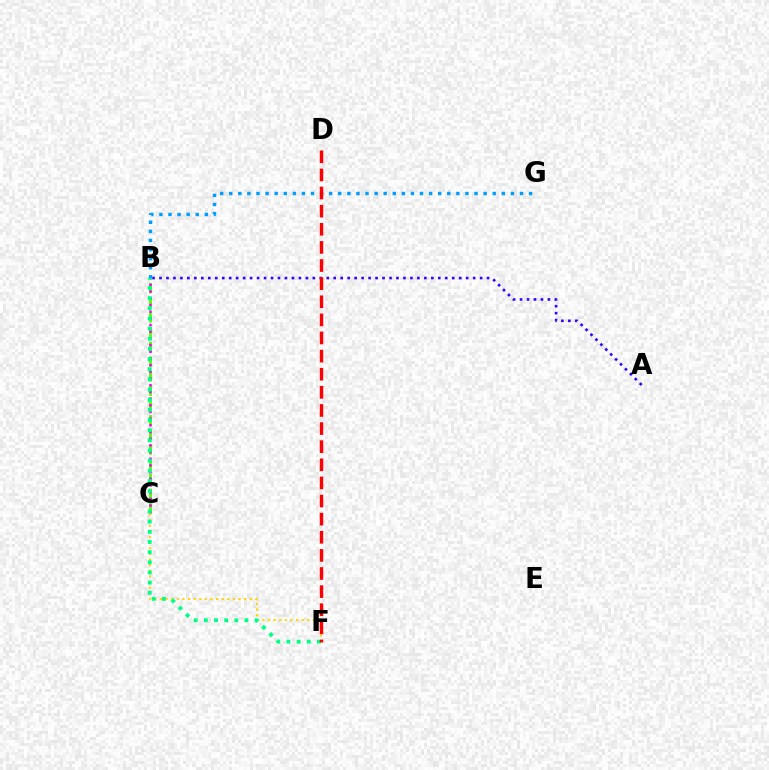{('B', 'C'): [{'color': '#4fff00', 'line_style': 'dashed', 'thickness': 1.99}, {'color': '#ff00ed', 'line_style': 'dotted', 'thickness': 1.82}], ('A', 'B'): [{'color': '#3700ff', 'line_style': 'dotted', 'thickness': 1.89}], ('B', 'G'): [{'color': '#009eff', 'line_style': 'dotted', 'thickness': 2.47}], ('C', 'F'): [{'color': '#ffd500', 'line_style': 'dotted', 'thickness': 1.52}], ('B', 'F'): [{'color': '#00ff86', 'line_style': 'dotted', 'thickness': 2.76}], ('D', 'F'): [{'color': '#ff0000', 'line_style': 'dashed', 'thickness': 2.46}]}